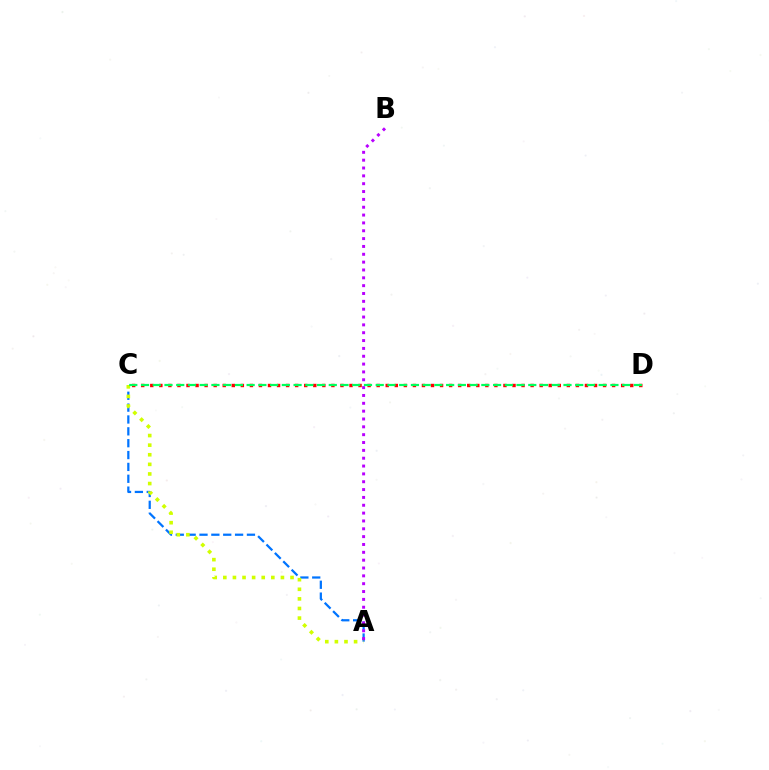{('A', 'C'): [{'color': '#0074ff', 'line_style': 'dashed', 'thickness': 1.61}, {'color': '#d1ff00', 'line_style': 'dotted', 'thickness': 2.61}], ('C', 'D'): [{'color': '#ff0000', 'line_style': 'dotted', 'thickness': 2.46}, {'color': '#00ff5c', 'line_style': 'dashed', 'thickness': 1.59}], ('A', 'B'): [{'color': '#b900ff', 'line_style': 'dotted', 'thickness': 2.13}]}